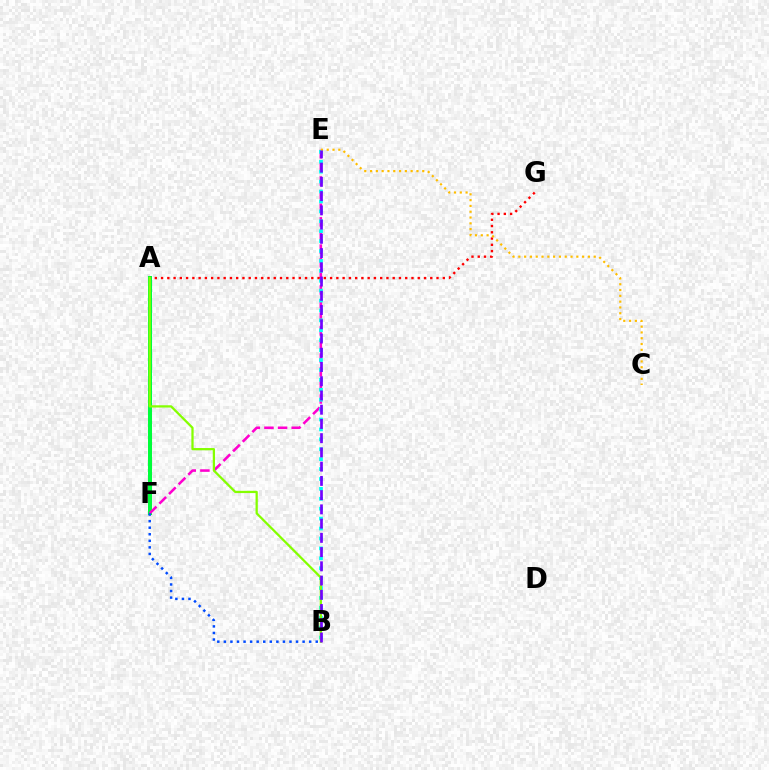{('A', 'F'): [{'color': '#00ff39', 'line_style': 'solid', 'thickness': 2.87}], ('E', 'F'): [{'color': '#ff00cf', 'line_style': 'dashed', 'thickness': 1.85}], ('A', 'G'): [{'color': '#ff0000', 'line_style': 'dotted', 'thickness': 1.7}], ('B', 'E'): [{'color': '#00fff6', 'line_style': 'dotted', 'thickness': 2.69}, {'color': '#7200ff', 'line_style': 'dashed', 'thickness': 1.93}], ('A', 'B'): [{'color': '#84ff00', 'line_style': 'solid', 'thickness': 1.63}], ('C', 'E'): [{'color': '#ffbd00', 'line_style': 'dotted', 'thickness': 1.58}], ('B', 'F'): [{'color': '#004bff', 'line_style': 'dotted', 'thickness': 1.78}]}